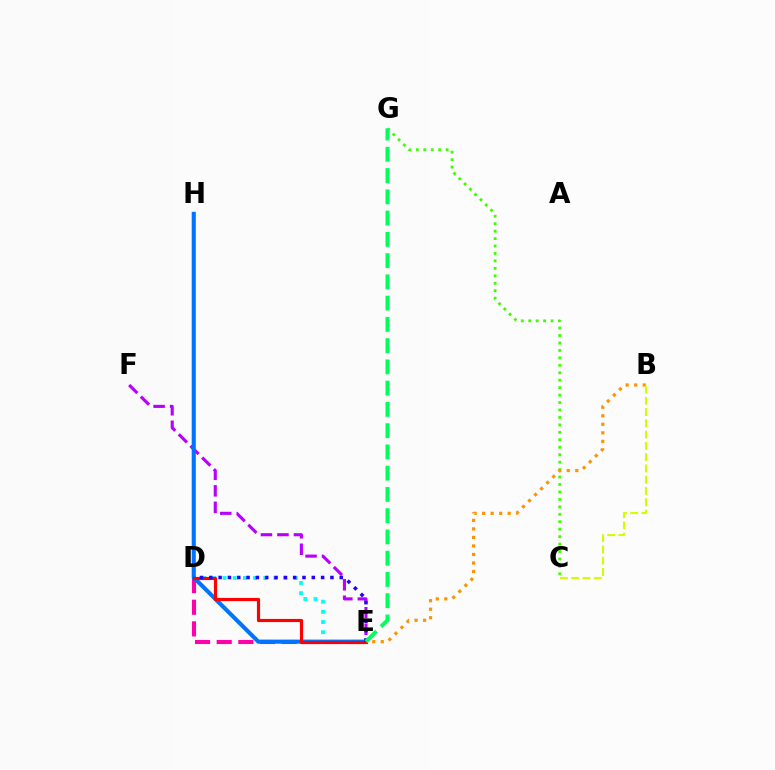{('E', 'F'): [{'color': '#b900ff', 'line_style': 'dashed', 'thickness': 2.24}], ('D', 'E'): [{'color': '#00fff6', 'line_style': 'dotted', 'thickness': 2.76}, {'color': '#ff00ac', 'line_style': 'dashed', 'thickness': 2.94}, {'color': '#ff0000', 'line_style': 'solid', 'thickness': 2.27}, {'color': '#2500ff', 'line_style': 'dotted', 'thickness': 2.53}], ('C', 'G'): [{'color': '#3dff00', 'line_style': 'dotted', 'thickness': 2.02}], ('B', 'E'): [{'color': '#ff9400', 'line_style': 'dotted', 'thickness': 2.32}], ('E', 'H'): [{'color': '#0074ff', 'line_style': 'solid', 'thickness': 2.94}], ('B', 'C'): [{'color': '#d1ff00', 'line_style': 'dashed', 'thickness': 1.53}], ('E', 'G'): [{'color': '#00ff5c', 'line_style': 'dashed', 'thickness': 2.89}]}